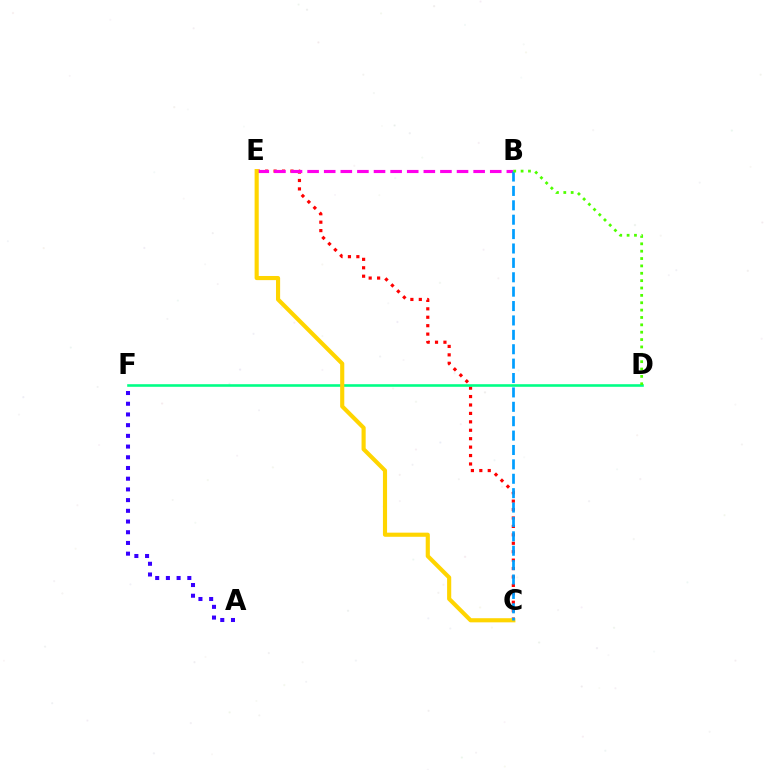{('C', 'E'): [{'color': '#ff0000', 'line_style': 'dotted', 'thickness': 2.29}, {'color': '#ffd500', 'line_style': 'solid', 'thickness': 2.97}], ('D', 'F'): [{'color': '#00ff86', 'line_style': 'solid', 'thickness': 1.87}], ('A', 'F'): [{'color': '#3700ff', 'line_style': 'dotted', 'thickness': 2.91}], ('B', 'E'): [{'color': '#ff00ed', 'line_style': 'dashed', 'thickness': 2.26}], ('B', 'C'): [{'color': '#009eff', 'line_style': 'dashed', 'thickness': 1.96}], ('B', 'D'): [{'color': '#4fff00', 'line_style': 'dotted', 'thickness': 2.0}]}